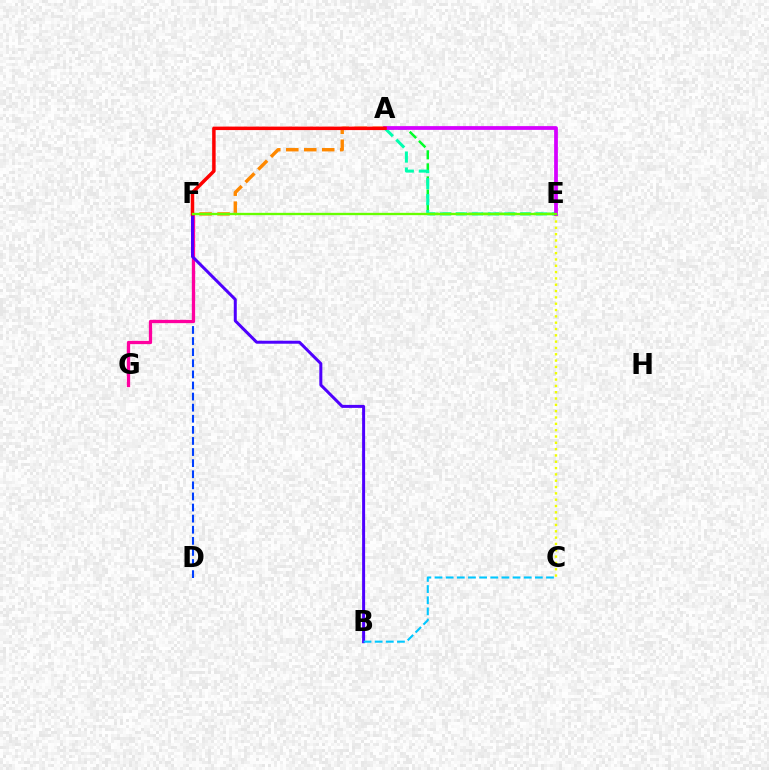{('A', 'E'): [{'color': '#00ff27', 'line_style': 'dashed', 'thickness': 1.77}, {'color': '#00ffaf', 'line_style': 'dashed', 'thickness': 2.17}, {'color': '#d600ff', 'line_style': 'solid', 'thickness': 2.7}], ('C', 'E'): [{'color': '#eeff00', 'line_style': 'dotted', 'thickness': 1.72}], ('D', 'F'): [{'color': '#003fff', 'line_style': 'dashed', 'thickness': 1.51}], ('F', 'G'): [{'color': '#ff00a0', 'line_style': 'solid', 'thickness': 2.36}], ('A', 'F'): [{'color': '#ff8800', 'line_style': 'dashed', 'thickness': 2.44}, {'color': '#ff0000', 'line_style': 'solid', 'thickness': 2.5}], ('B', 'F'): [{'color': '#4f00ff', 'line_style': 'solid', 'thickness': 2.16}], ('B', 'C'): [{'color': '#00c7ff', 'line_style': 'dashed', 'thickness': 1.51}], ('E', 'F'): [{'color': '#66ff00', 'line_style': 'solid', 'thickness': 1.68}]}